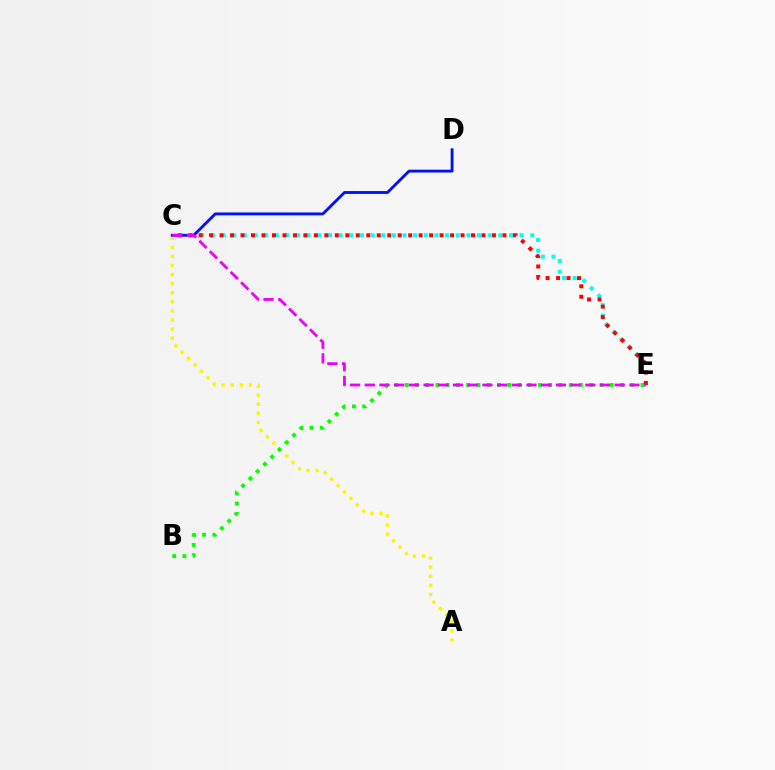{('A', 'C'): [{'color': '#fcf500', 'line_style': 'dotted', 'thickness': 2.47}], ('C', 'E'): [{'color': '#00fff6', 'line_style': 'dotted', 'thickness': 2.89}, {'color': '#ff0000', 'line_style': 'dotted', 'thickness': 2.85}, {'color': '#ee00ff', 'line_style': 'dashed', 'thickness': 2.0}], ('C', 'D'): [{'color': '#0010ff', 'line_style': 'solid', 'thickness': 2.05}], ('B', 'E'): [{'color': '#08ff00', 'line_style': 'dotted', 'thickness': 2.79}]}